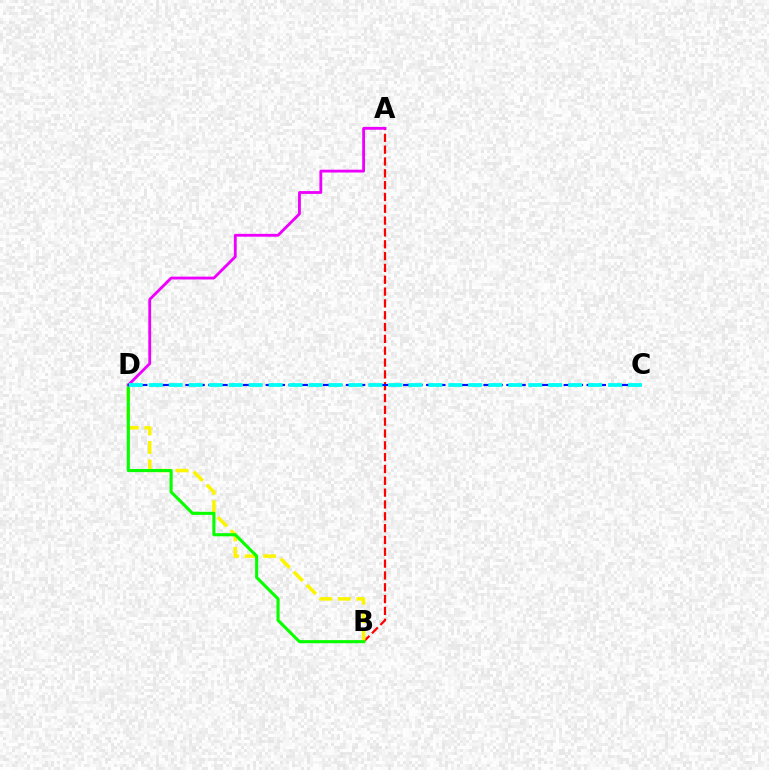{('A', 'B'): [{'color': '#ff0000', 'line_style': 'dashed', 'thickness': 1.61}], ('B', 'D'): [{'color': '#fcf500', 'line_style': 'dashed', 'thickness': 2.51}, {'color': '#08ff00', 'line_style': 'solid', 'thickness': 2.23}], ('A', 'D'): [{'color': '#ee00ff', 'line_style': 'solid', 'thickness': 2.03}], ('C', 'D'): [{'color': '#0010ff', 'line_style': 'dashed', 'thickness': 1.56}, {'color': '#00fff6', 'line_style': 'dashed', 'thickness': 2.71}]}